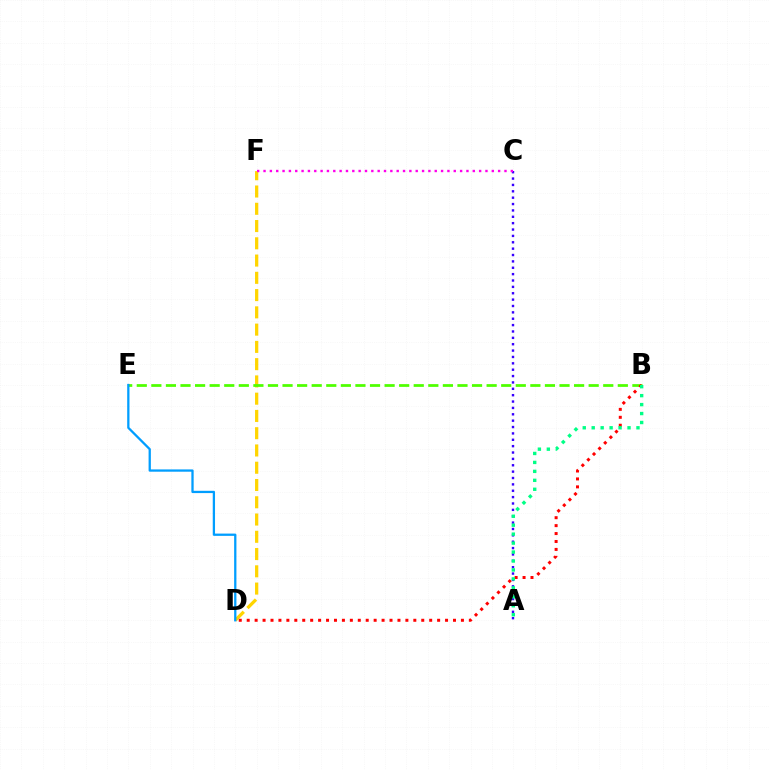{('D', 'F'): [{'color': '#ffd500', 'line_style': 'dashed', 'thickness': 2.35}], ('B', 'E'): [{'color': '#4fff00', 'line_style': 'dashed', 'thickness': 1.98}], ('A', 'C'): [{'color': '#3700ff', 'line_style': 'dotted', 'thickness': 1.73}], ('B', 'D'): [{'color': '#ff0000', 'line_style': 'dotted', 'thickness': 2.16}], ('A', 'B'): [{'color': '#00ff86', 'line_style': 'dotted', 'thickness': 2.43}], ('C', 'F'): [{'color': '#ff00ed', 'line_style': 'dotted', 'thickness': 1.72}], ('D', 'E'): [{'color': '#009eff', 'line_style': 'solid', 'thickness': 1.64}]}